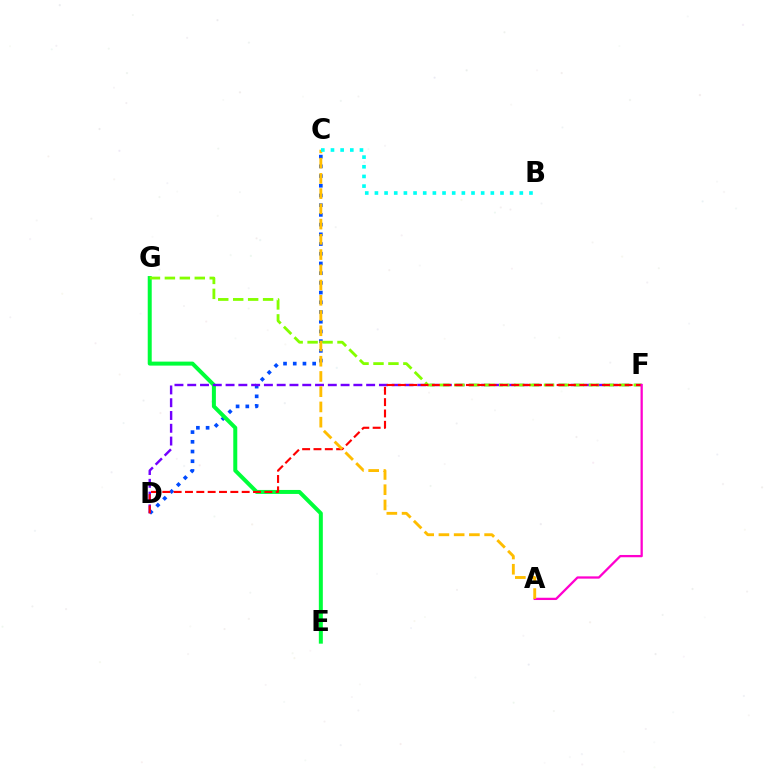{('C', 'D'): [{'color': '#004bff', 'line_style': 'dotted', 'thickness': 2.64}], ('E', 'G'): [{'color': '#00ff39', 'line_style': 'solid', 'thickness': 2.88}], ('D', 'F'): [{'color': '#7200ff', 'line_style': 'dashed', 'thickness': 1.74}, {'color': '#ff0000', 'line_style': 'dashed', 'thickness': 1.54}], ('F', 'G'): [{'color': '#84ff00', 'line_style': 'dashed', 'thickness': 2.03}], ('A', 'F'): [{'color': '#ff00cf', 'line_style': 'solid', 'thickness': 1.64}], ('A', 'C'): [{'color': '#ffbd00', 'line_style': 'dashed', 'thickness': 2.07}], ('B', 'C'): [{'color': '#00fff6', 'line_style': 'dotted', 'thickness': 2.62}]}